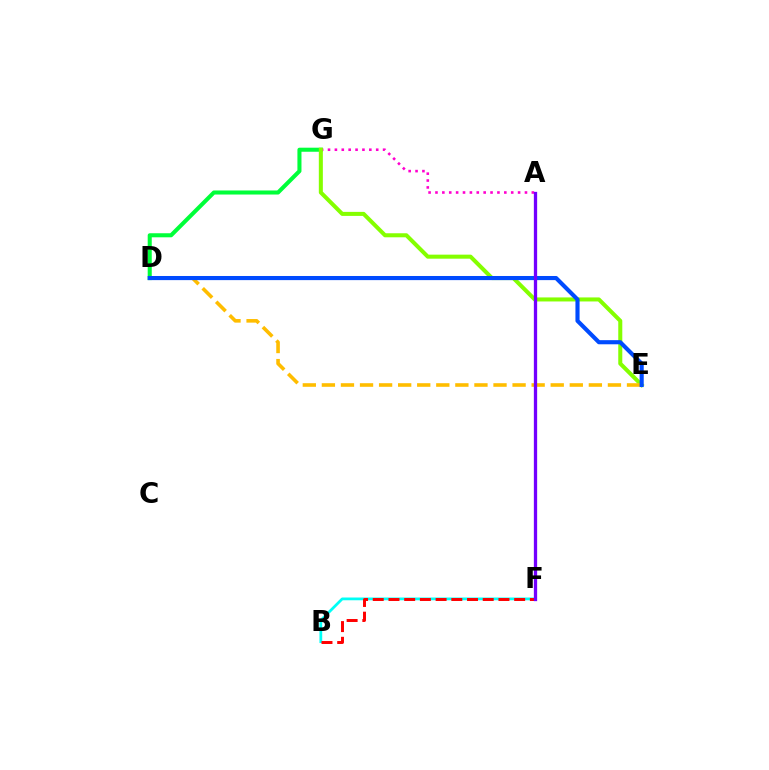{('B', 'F'): [{'color': '#00fff6', 'line_style': 'solid', 'thickness': 1.98}, {'color': '#ff0000', 'line_style': 'dashed', 'thickness': 2.13}], ('D', 'G'): [{'color': '#00ff39', 'line_style': 'solid', 'thickness': 2.92}], ('A', 'G'): [{'color': '#ff00cf', 'line_style': 'dotted', 'thickness': 1.87}], ('E', 'G'): [{'color': '#84ff00', 'line_style': 'solid', 'thickness': 2.91}], ('D', 'E'): [{'color': '#ffbd00', 'line_style': 'dashed', 'thickness': 2.59}, {'color': '#004bff', 'line_style': 'solid', 'thickness': 2.97}], ('A', 'F'): [{'color': '#7200ff', 'line_style': 'solid', 'thickness': 2.37}]}